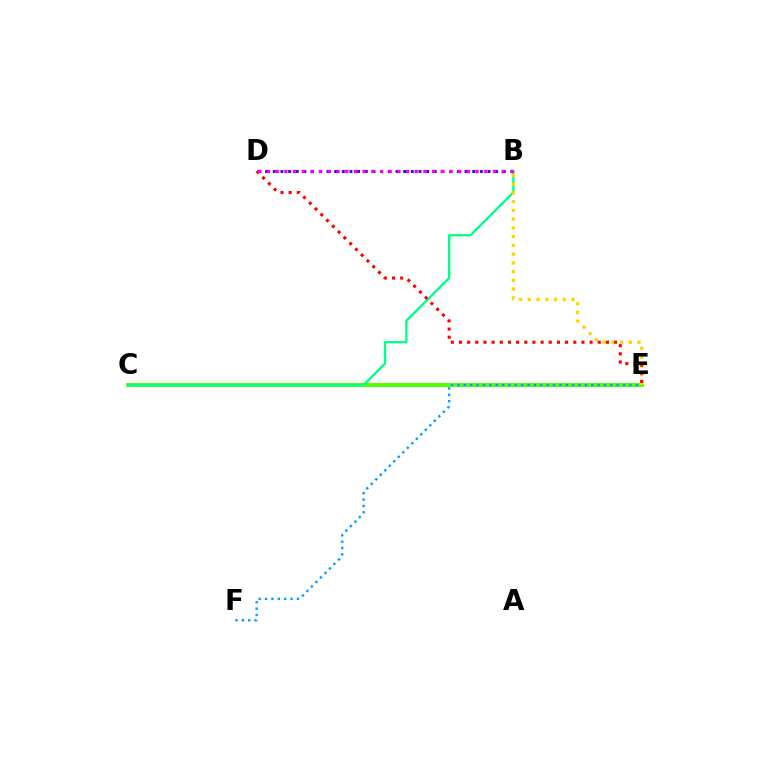{('C', 'E'): [{'color': '#4fff00', 'line_style': 'solid', 'thickness': 2.8}], ('B', 'C'): [{'color': '#00ff86', 'line_style': 'solid', 'thickness': 1.66}], ('B', 'E'): [{'color': '#ffd500', 'line_style': 'dotted', 'thickness': 2.38}], ('B', 'D'): [{'color': '#3700ff', 'line_style': 'dotted', 'thickness': 2.08}, {'color': '#ff00ed', 'line_style': 'dotted', 'thickness': 2.36}], ('D', 'E'): [{'color': '#ff0000', 'line_style': 'dotted', 'thickness': 2.22}], ('E', 'F'): [{'color': '#009eff', 'line_style': 'dotted', 'thickness': 1.73}]}